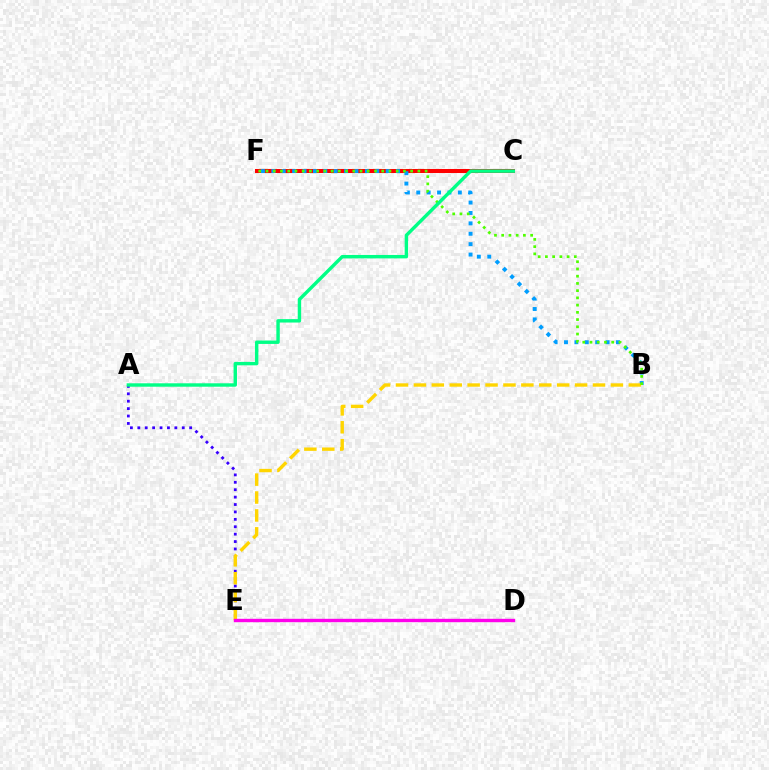{('A', 'E'): [{'color': '#3700ff', 'line_style': 'dotted', 'thickness': 2.01}], ('C', 'F'): [{'color': '#ff0000', 'line_style': 'solid', 'thickness': 2.9}], ('B', 'F'): [{'color': '#009eff', 'line_style': 'dotted', 'thickness': 2.82}, {'color': '#4fff00', 'line_style': 'dotted', 'thickness': 1.96}], ('B', 'E'): [{'color': '#ffd500', 'line_style': 'dashed', 'thickness': 2.43}], ('D', 'E'): [{'color': '#ff00ed', 'line_style': 'solid', 'thickness': 2.44}], ('A', 'C'): [{'color': '#00ff86', 'line_style': 'solid', 'thickness': 2.46}]}